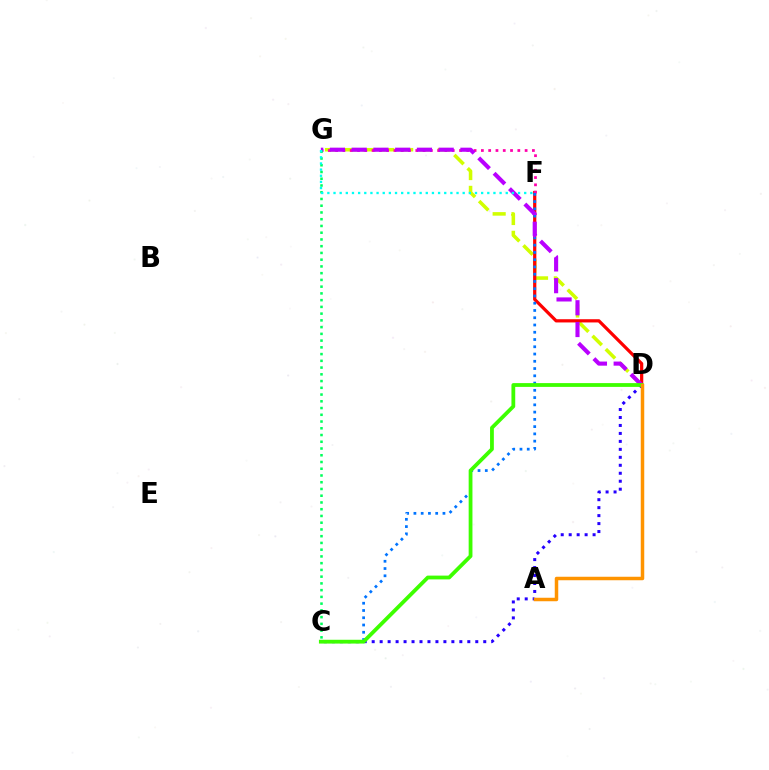{('D', 'G'): [{'color': '#d1ff00', 'line_style': 'dashed', 'thickness': 2.55}, {'color': '#b900ff', 'line_style': 'dashed', 'thickness': 2.95}], ('D', 'F'): [{'color': '#ff0000', 'line_style': 'solid', 'thickness': 2.32}], ('F', 'G'): [{'color': '#ff00ac', 'line_style': 'dotted', 'thickness': 1.98}, {'color': '#00fff6', 'line_style': 'dotted', 'thickness': 1.67}], ('C', 'F'): [{'color': '#0074ff', 'line_style': 'dotted', 'thickness': 1.97}], ('C', 'D'): [{'color': '#2500ff', 'line_style': 'dotted', 'thickness': 2.16}, {'color': '#3dff00', 'line_style': 'solid', 'thickness': 2.73}], ('C', 'G'): [{'color': '#00ff5c', 'line_style': 'dotted', 'thickness': 1.83}], ('A', 'D'): [{'color': '#ff9400', 'line_style': 'solid', 'thickness': 2.52}]}